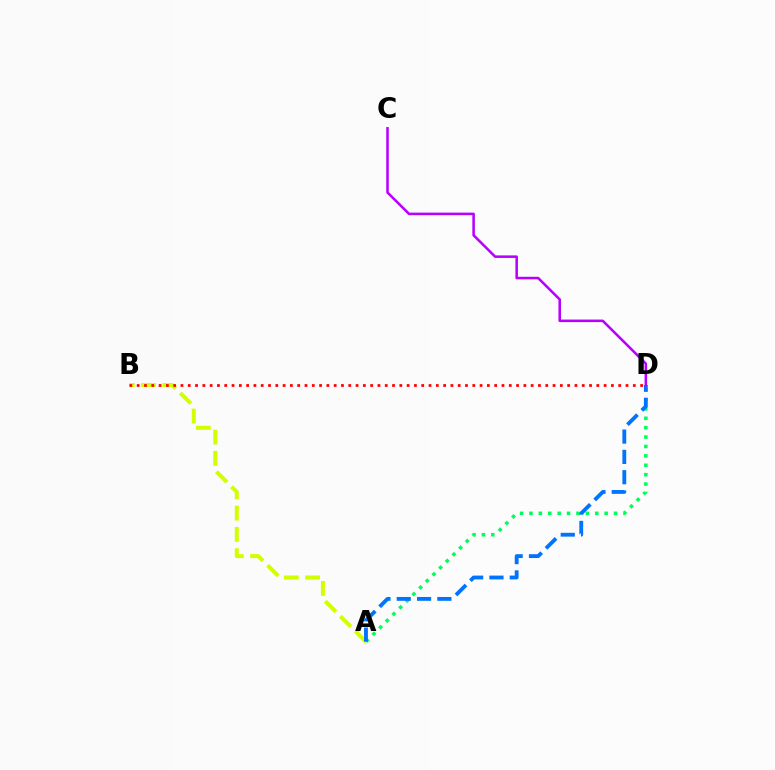{('A', 'D'): [{'color': '#00ff5c', 'line_style': 'dotted', 'thickness': 2.55}, {'color': '#0074ff', 'line_style': 'dashed', 'thickness': 2.76}], ('A', 'B'): [{'color': '#d1ff00', 'line_style': 'dashed', 'thickness': 2.89}], ('B', 'D'): [{'color': '#ff0000', 'line_style': 'dotted', 'thickness': 1.98}], ('C', 'D'): [{'color': '#b900ff', 'line_style': 'solid', 'thickness': 1.83}]}